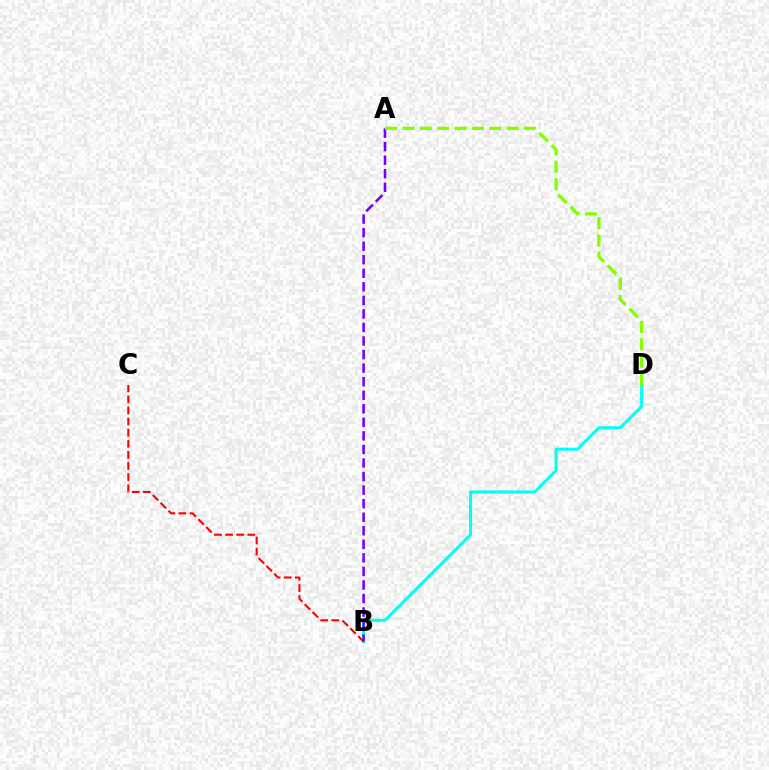{('B', 'D'): [{'color': '#00fff6', 'line_style': 'solid', 'thickness': 2.2}], ('A', 'B'): [{'color': '#7200ff', 'line_style': 'dashed', 'thickness': 1.84}], ('B', 'C'): [{'color': '#ff0000', 'line_style': 'dashed', 'thickness': 1.51}], ('A', 'D'): [{'color': '#84ff00', 'line_style': 'dashed', 'thickness': 2.36}]}